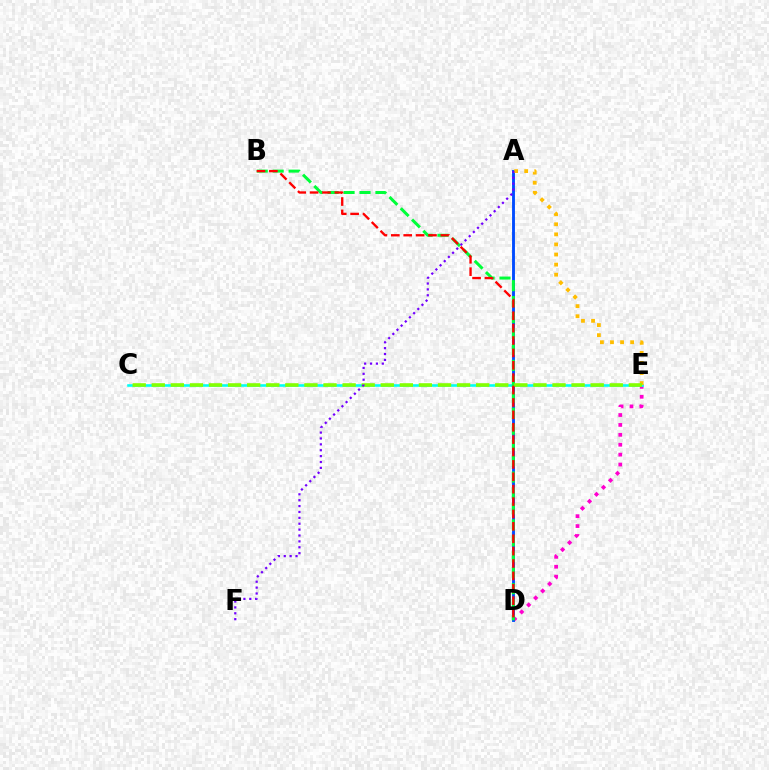{('D', 'E'): [{'color': '#ff00cf', 'line_style': 'dotted', 'thickness': 2.69}], ('A', 'D'): [{'color': '#004bff', 'line_style': 'solid', 'thickness': 2.07}], ('C', 'E'): [{'color': '#00fff6', 'line_style': 'solid', 'thickness': 1.86}, {'color': '#84ff00', 'line_style': 'dashed', 'thickness': 2.59}], ('A', 'E'): [{'color': '#ffbd00', 'line_style': 'dotted', 'thickness': 2.74}], ('B', 'D'): [{'color': '#00ff39', 'line_style': 'dashed', 'thickness': 2.17}, {'color': '#ff0000', 'line_style': 'dashed', 'thickness': 1.68}], ('A', 'F'): [{'color': '#7200ff', 'line_style': 'dotted', 'thickness': 1.6}]}